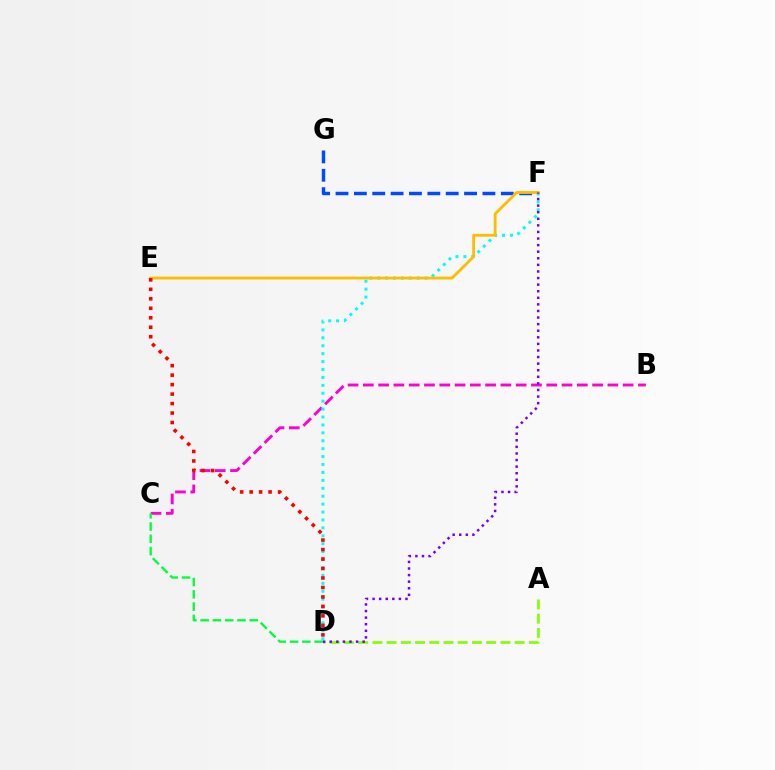{('B', 'C'): [{'color': '#ff00cf', 'line_style': 'dashed', 'thickness': 2.08}], ('F', 'G'): [{'color': '#004bff', 'line_style': 'dashed', 'thickness': 2.49}], ('C', 'D'): [{'color': '#00ff39', 'line_style': 'dashed', 'thickness': 1.67}], ('D', 'F'): [{'color': '#00fff6', 'line_style': 'dotted', 'thickness': 2.15}, {'color': '#7200ff', 'line_style': 'dotted', 'thickness': 1.79}], ('A', 'D'): [{'color': '#84ff00', 'line_style': 'dashed', 'thickness': 1.93}], ('E', 'F'): [{'color': '#ffbd00', 'line_style': 'solid', 'thickness': 2.04}], ('D', 'E'): [{'color': '#ff0000', 'line_style': 'dotted', 'thickness': 2.57}]}